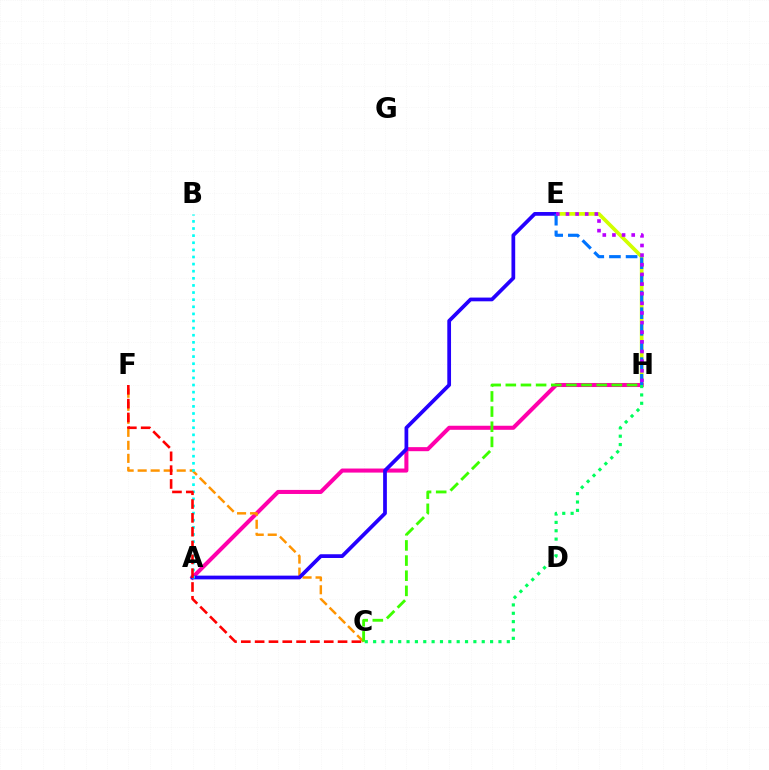{('E', 'H'): [{'color': '#d1ff00', 'line_style': 'solid', 'thickness': 2.65}, {'color': '#0074ff', 'line_style': 'dashed', 'thickness': 2.26}, {'color': '#b900ff', 'line_style': 'dotted', 'thickness': 2.62}], ('A', 'H'): [{'color': '#ff00ac', 'line_style': 'solid', 'thickness': 2.92}], ('C', 'F'): [{'color': '#ff9400', 'line_style': 'dashed', 'thickness': 1.77}, {'color': '#ff0000', 'line_style': 'dashed', 'thickness': 1.88}], ('A', 'E'): [{'color': '#2500ff', 'line_style': 'solid', 'thickness': 2.69}], ('C', 'H'): [{'color': '#00ff5c', 'line_style': 'dotted', 'thickness': 2.27}, {'color': '#3dff00', 'line_style': 'dashed', 'thickness': 2.06}], ('A', 'B'): [{'color': '#00fff6', 'line_style': 'dotted', 'thickness': 1.93}]}